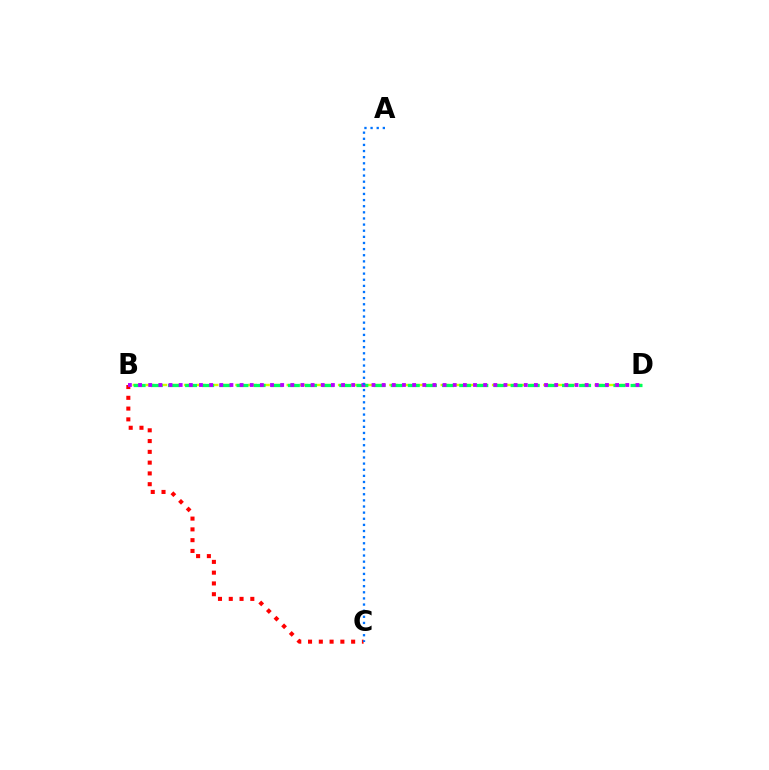{('B', 'C'): [{'color': '#ff0000', 'line_style': 'dotted', 'thickness': 2.93}], ('B', 'D'): [{'color': '#d1ff00', 'line_style': 'dashed', 'thickness': 1.74}, {'color': '#00ff5c', 'line_style': 'dashed', 'thickness': 2.33}, {'color': '#b900ff', 'line_style': 'dotted', 'thickness': 2.76}], ('A', 'C'): [{'color': '#0074ff', 'line_style': 'dotted', 'thickness': 1.67}]}